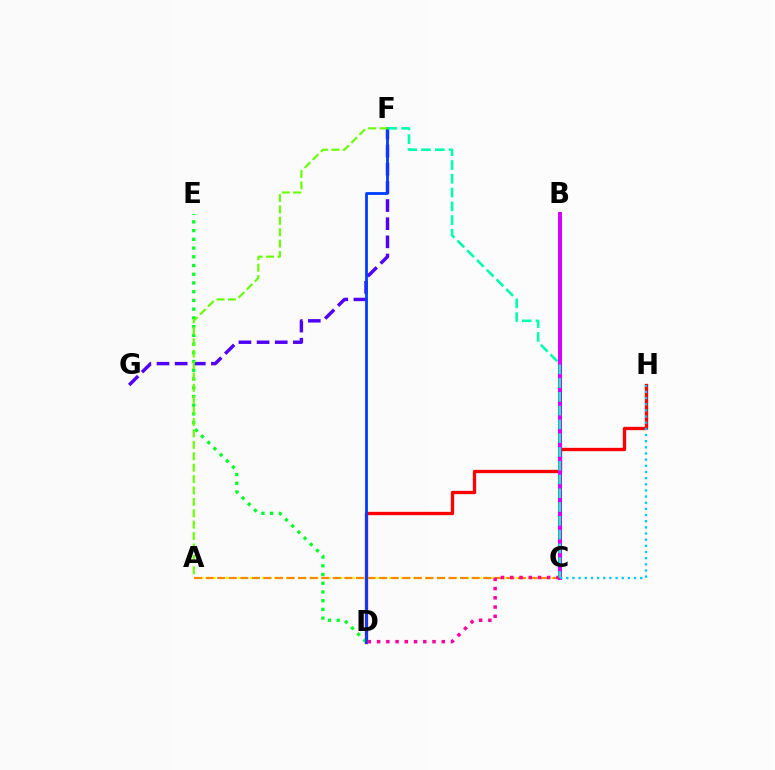{('A', 'C'): [{'color': '#eeff00', 'line_style': 'dotted', 'thickness': 1.64}, {'color': '#ff8800', 'line_style': 'dashed', 'thickness': 1.57}], ('D', 'H'): [{'color': '#ff0000', 'line_style': 'solid', 'thickness': 2.4}], ('F', 'G'): [{'color': '#4f00ff', 'line_style': 'dashed', 'thickness': 2.47}], ('D', 'E'): [{'color': '#00ff27', 'line_style': 'dotted', 'thickness': 2.37}], ('B', 'C'): [{'color': '#d600ff', 'line_style': 'solid', 'thickness': 2.91}], ('D', 'F'): [{'color': '#003fff', 'line_style': 'solid', 'thickness': 2.02}], ('C', 'D'): [{'color': '#ff00a0', 'line_style': 'dotted', 'thickness': 2.51}], ('C', 'F'): [{'color': '#00ffaf', 'line_style': 'dashed', 'thickness': 1.87}], ('A', 'F'): [{'color': '#66ff00', 'line_style': 'dashed', 'thickness': 1.55}], ('C', 'H'): [{'color': '#00c7ff', 'line_style': 'dotted', 'thickness': 1.67}]}